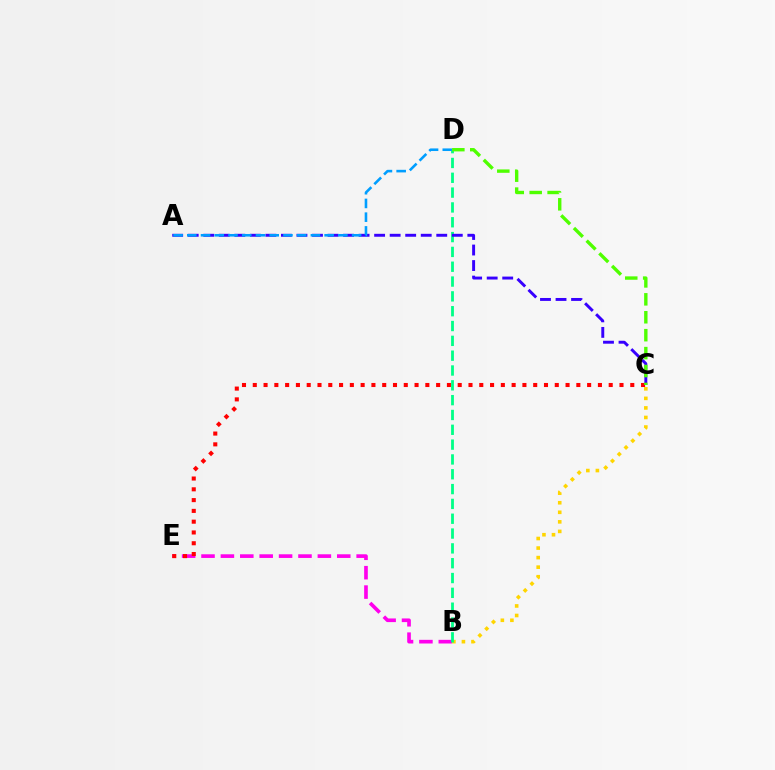{('B', 'E'): [{'color': '#ff00ed', 'line_style': 'dashed', 'thickness': 2.63}], ('C', 'E'): [{'color': '#ff0000', 'line_style': 'dotted', 'thickness': 2.93}], ('B', 'C'): [{'color': '#ffd500', 'line_style': 'dotted', 'thickness': 2.59}], ('B', 'D'): [{'color': '#00ff86', 'line_style': 'dashed', 'thickness': 2.01}], ('A', 'C'): [{'color': '#3700ff', 'line_style': 'dashed', 'thickness': 2.11}], ('A', 'D'): [{'color': '#009eff', 'line_style': 'dashed', 'thickness': 1.87}], ('C', 'D'): [{'color': '#4fff00', 'line_style': 'dashed', 'thickness': 2.44}]}